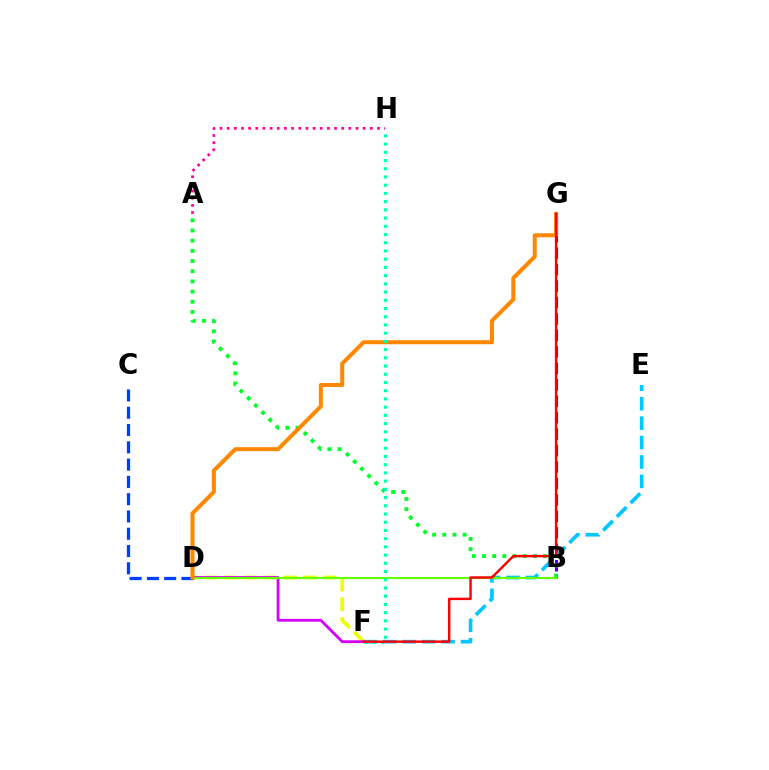{('D', 'F'): [{'color': '#eeff00', 'line_style': 'dashed', 'thickness': 2.68}, {'color': '#d600ff', 'line_style': 'solid', 'thickness': 2.01}], ('B', 'G'): [{'color': '#4f00ff', 'line_style': 'dashed', 'thickness': 2.24}], ('C', 'D'): [{'color': '#003fff', 'line_style': 'dashed', 'thickness': 2.35}], ('E', 'F'): [{'color': '#00c7ff', 'line_style': 'dashed', 'thickness': 2.64}], ('A', 'B'): [{'color': '#00ff27', 'line_style': 'dotted', 'thickness': 2.77}], ('B', 'D'): [{'color': '#66ff00', 'line_style': 'solid', 'thickness': 1.52}], ('D', 'G'): [{'color': '#ff8800', 'line_style': 'solid', 'thickness': 2.89}], ('F', 'H'): [{'color': '#00ffaf', 'line_style': 'dotted', 'thickness': 2.23}], ('A', 'H'): [{'color': '#ff00a0', 'line_style': 'dotted', 'thickness': 1.94}], ('F', 'G'): [{'color': '#ff0000', 'line_style': 'solid', 'thickness': 1.75}]}